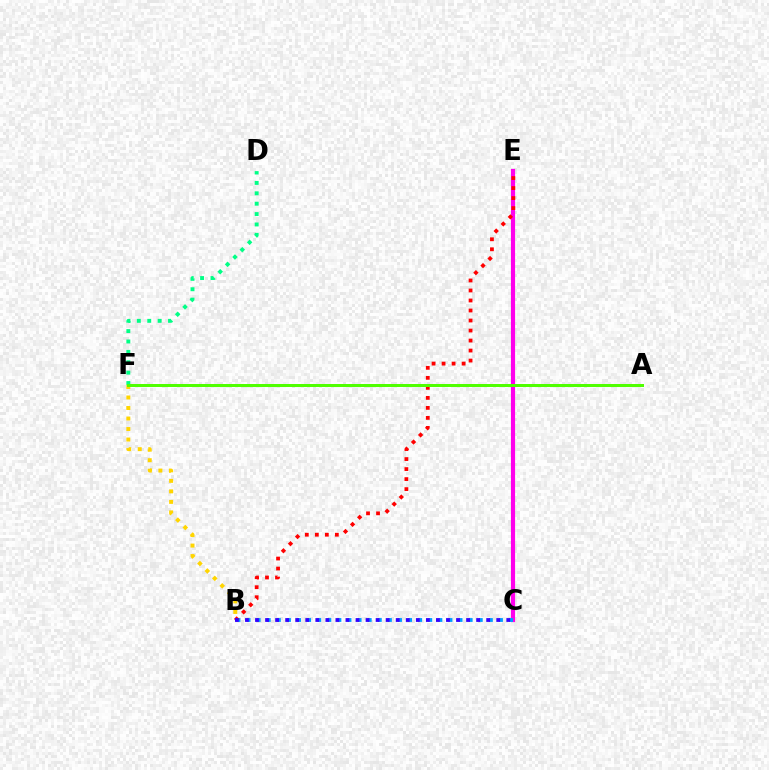{('C', 'E'): [{'color': '#ff00ed', 'line_style': 'solid', 'thickness': 2.99}], ('B', 'F'): [{'color': '#ffd500', 'line_style': 'dotted', 'thickness': 2.86}], ('B', 'C'): [{'color': '#009eff', 'line_style': 'dotted', 'thickness': 2.74}, {'color': '#3700ff', 'line_style': 'dotted', 'thickness': 2.73}], ('D', 'F'): [{'color': '#00ff86', 'line_style': 'dotted', 'thickness': 2.82}], ('B', 'E'): [{'color': '#ff0000', 'line_style': 'dotted', 'thickness': 2.72}], ('A', 'F'): [{'color': '#4fff00', 'line_style': 'solid', 'thickness': 2.15}]}